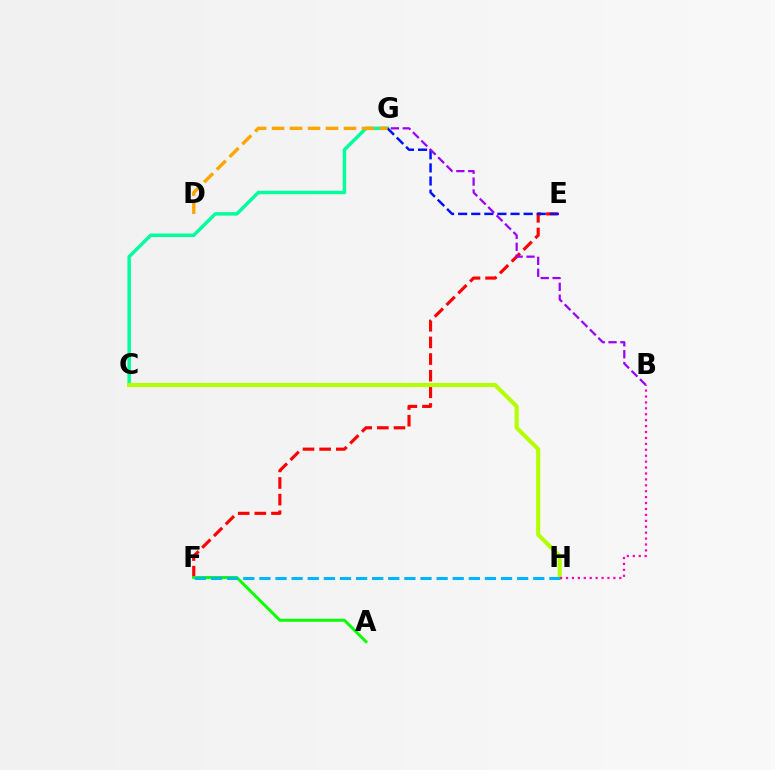{('C', 'G'): [{'color': '#00ff9d', 'line_style': 'solid', 'thickness': 2.51}], ('E', 'F'): [{'color': '#ff0000', 'line_style': 'dashed', 'thickness': 2.26}], ('A', 'F'): [{'color': '#08ff00', 'line_style': 'solid', 'thickness': 2.13}], ('E', 'G'): [{'color': '#0010ff', 'line_style': 'dashed', 'thickness': 1.78}], ('D', 'G'): [{'color': '#ffa500', 'line_style': 'dashed', 'thickness': 2.44}], ('C', 'H'): [{'color': '#b3ff00', 'line_style': 'solid', 'thickness': 2.96}], ('F', 'H'): [{'color': '#00b5ff', 'line_style': 'dashed', 'thickness': 2.19}], ('B', 'H'): [{'color': '#ff00bd', 'line_style': 'dotted', 'thickness': 1.61}], ('B', 'G'): [{'color': '#9b00ff', 'line_style': 'dashed', 'thickness': 1.61}]}